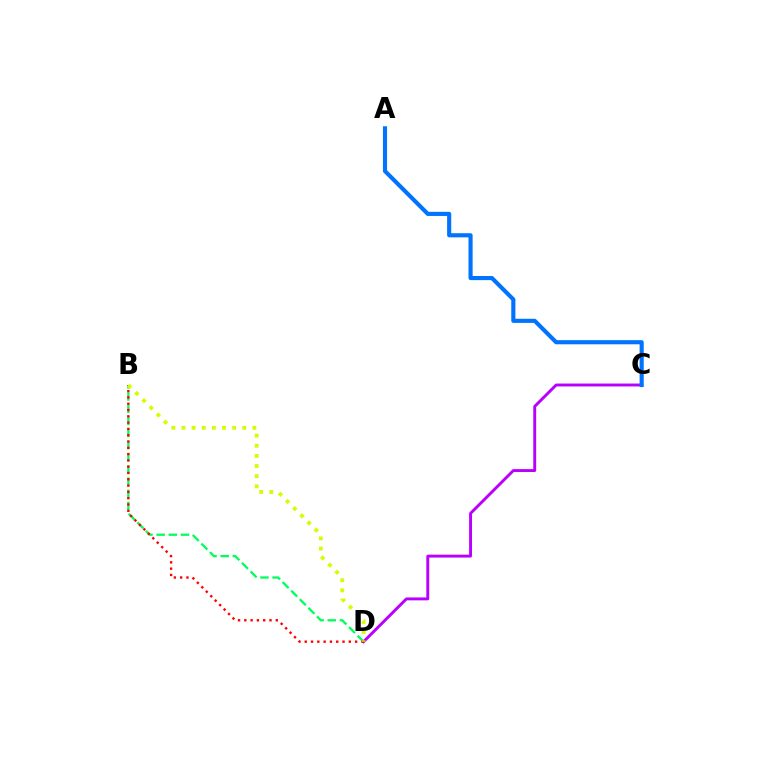{('C', 'D'): [{'color': '#b900ff', 'line_style': 'solid', 'thickness': 2.1}], ('A', 'C'): [{'color': '#0074ff', 'line_style': 'solid', 'thickness': 2.97}], ('B', 'D'): [{'color': '#00ff5c', 'line_style': 'dashed', 'thickness': 1.65}, {'color': '#ff0000', 'line_style': 'dotted', 'thickness': 1.71}, {'color': '#d1ff00', 'line_style': 'dotted', 'thickness': 2.75}]}